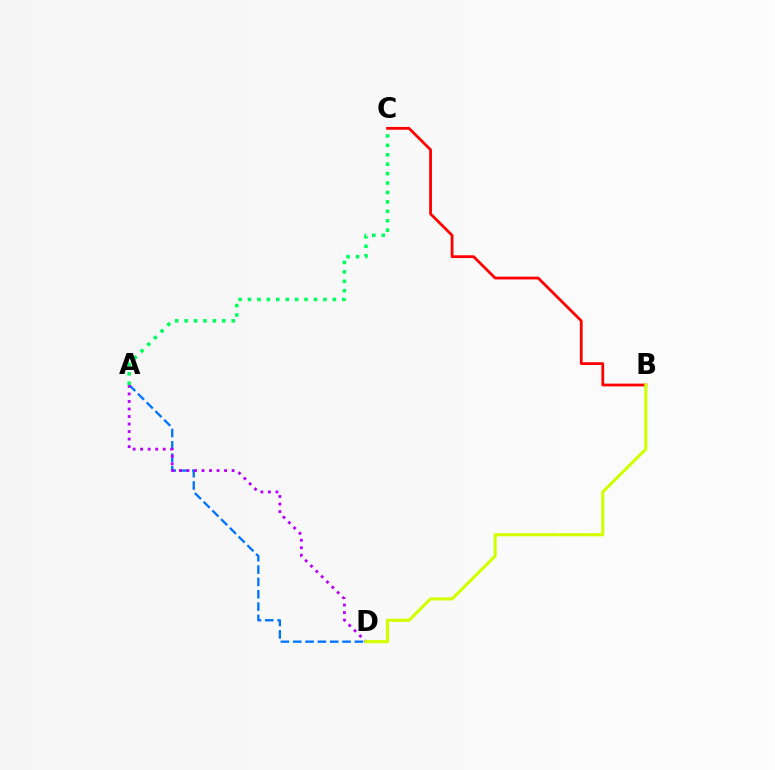{('A', 'D'): [{'color': '#0074ff', 'line_style': 'dashed', 'thickness': 1.68}, {'color': '#b900ff', 'line_style': 'dotted', 'thickness': 2.04}], ('A', 'C'): [{'color': '#00ff5c', 'line_style': 'dotted', 'thickness': 2.56}], ('B', 'C'): [{'color': '#ff0000', 'line_style': 'solid', 'thickness': 2.0}], ('B', 'D'): [{'color': '#d1ff00', 'line_style': 'solid', 'thickness': 2.24}]}